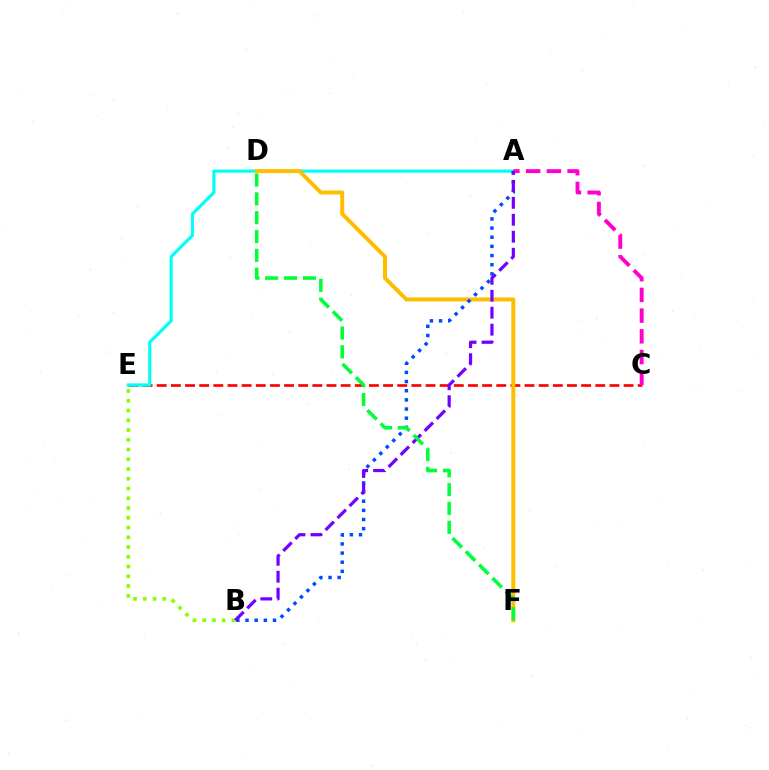{('B', 'E'): [{'color': '#84ff00', 'line_style': 'dotted', 'thickness': 2.65}], ('C', 'E'): [{'color': '#ff0000', 'line_style': 'dashed', 'thickness': 1.92}], ('A', 'E'): [{'color': '#00fff6', 'line_style': 'solid', 'thickness': 2.29}], ('D', 'F'): [{'color': '#ffbd00', 'line_style': 'solid', 'thickness': 2.87}, {'color': '#00ff39', 'line_style': 'dashed', 'thickness': 2.56}], ('A', 'B'): [{'color': '#004bff', 'line_style': 'dotted', 'thickness': 2.49}, {'color': '#7200ff', 'line_style': 'dashed', 'thickness': 2.3}], ('A', 'C'): [{'color': '#ff00cf', 'line_style': 'dashed', 'thickness': 2.82}]}